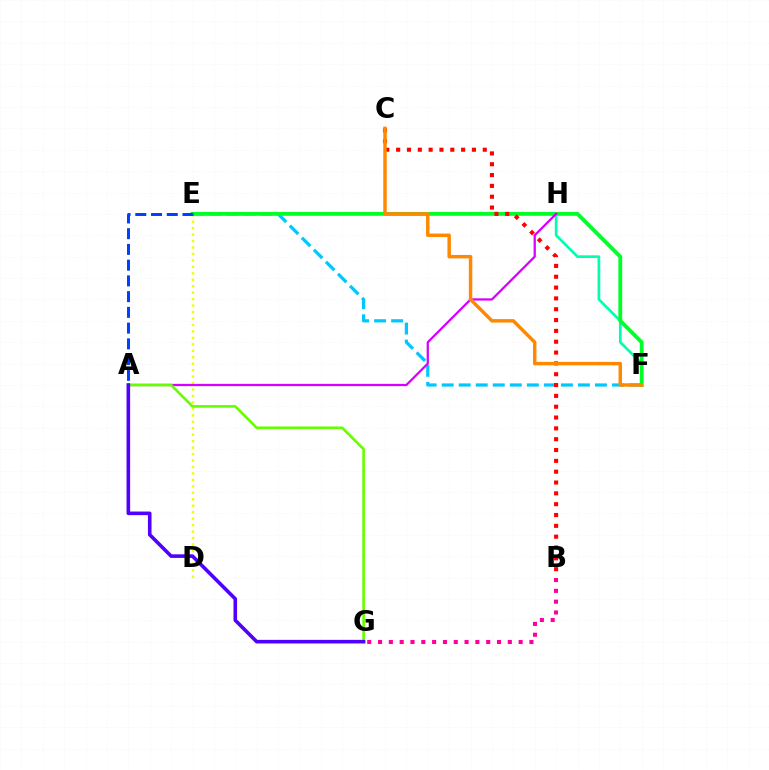{('D', 'E'): [{'color': '#eeff00', 'line_style': 'dotted', 'thickness': 1.75}], ('F', 'H'): [{'color': '#00ffaf', 'line_style': 'solid', 'thickness': 1.94}], ('E', 'F'): [{'color': '#00c7ff', 'line_style': 'dashed', 'thickness': 2.31}, {'color': '#00ff27', 'line_style': 'solid', 'thickness': 2.75}], ('A', 'E'): [{'color': '#003fff', 'line_style': 'dashed', 'thickness': 2.14}], ('B', 'G'): [{'color': '#ff00a0', 'line_style': 'dotted', 'thickness': 2.94}], ('B', 'C'): [{'color': '#ff0000', 'line_style': 'dotted', 'thickness': 2.94}], ('A', 'H'): [{'color': '#d600ff', 'line_style': 'solid', 'thickness': 1.62}], ('A', 'G'): [{'color': '#66ff00', 'line_style': 'solid', 'thickness': 1.9}, {'color': '#4f00ff', 'line_style': 'solid', 'thickness': 2.59}], ('C', 'F'): [{'color': '#ff8800', 'line_style': 'solid', 'thickness': 2.48}]}